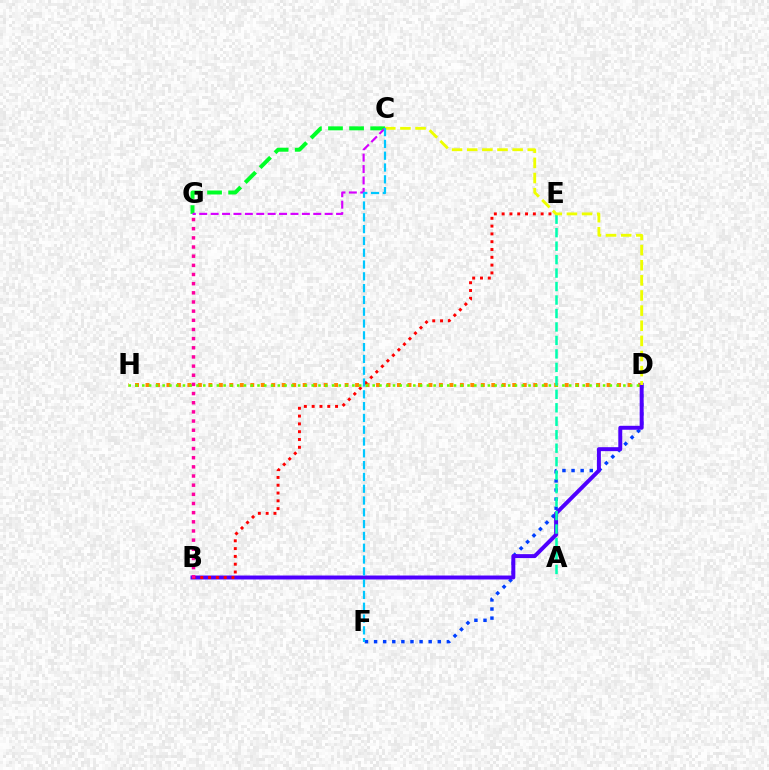{('D', 'H'): [{'color': '#ff8800', 'line_style': 'dotted', 'thickness': 2.85}, {'color': '#66ff00', 'line_style': 'dotted', 'thickness': 1.84}], ('D', 'F'): [{'color': '#003fff', 'line_style': 'dotted', 'thickness': 2.47}], ('C', 'G'): [{'color': '#00ff27', 'line_style': 'dashed', 'thickness': 2.86}, {'color': '#d600ff', 'line_style': 'dashed', 'thickness': 1.55}], ('B', 'D'): [{'color': '#4f00ff', 'line_style': 'solid', 'thickness': 2.85}], ('B', 'E'): [{'color': '#ff0000', 'line_style': 'dotted', 'thickness': 2.12}], ('A', 'E'): [{'color': '#00ffaf', 'line_style': 'dashed', 'thickness': 1.83}], ('C', 'D'): [{'color': '#eeff00', 'line_style': 'dashed', 'thickness': 2.06}], ('B', 'G'): [{'color': '#ff00a0', 'line_style': 'dotted', 'thickness': 2.49}], ('C', 'F'): [{'color': '#00c7ff', 'line_style': 'dashed', 'thickness': 1.6}]}